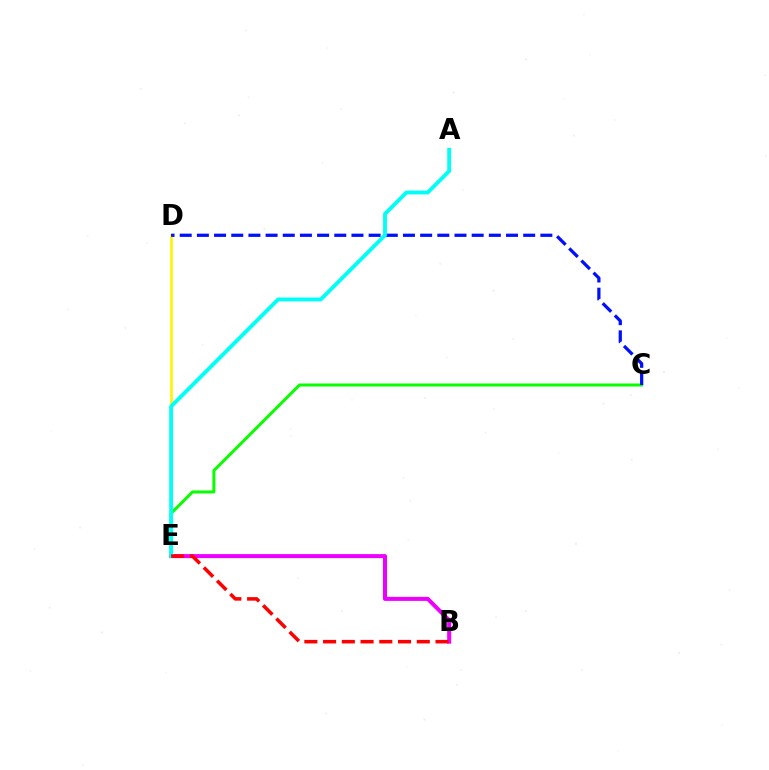{('B', 'E'): [{'color': '#ee00ff', 'line_style': 'solid', 'thickness': 2.9}, {'color': '#ff0000', 'line_style': 'dashed', 'thickness': 2.55}], ('C', 'E'): [{'color': '#08ff00', 'line_style': 'solid', 'thickness': 2.16}], ('D', 'E'): [{'color': '#fcf500', 'line_style': 'solid', 'thickness': 1.89}], ('C', 'D'): [{'color': '#0010ff', 'line_style': 'dashed', 'thickness': 2.33}], ('A', 'E'): [{'color': '#00fff6', 'line_style': 'solid', 'thickness': 2.78}]}